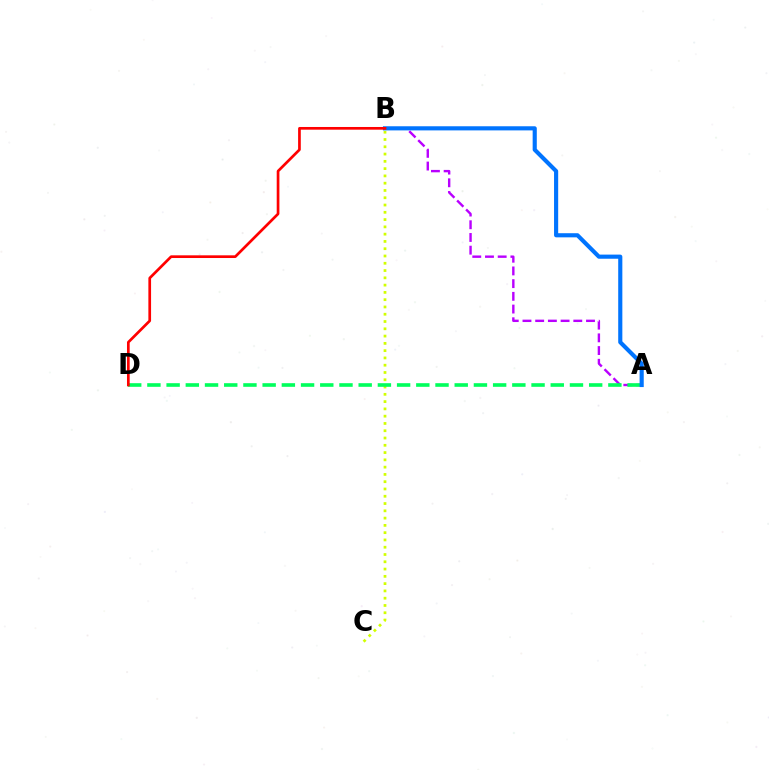{('A', 'B'): [{'color': '#b900ff', 'line_style': 'dashed', 'thickness': 1.73}, {'color': '#0074ff', 'line_style': 'solid', 'thickness': 2.98}], ('B', 'C'): [{'color': '#d1ff00', 'line_style': 'dotted', 'thickness': 1.98}], ('A', 'D'): [{'color': '#00ff5c', 'line_style': 'dashed', 'thickness': 2.61}], ('B', 'D'): [{'color': '#ff0000', 'line_style': 'solid', 'thickness': 1.94}]}